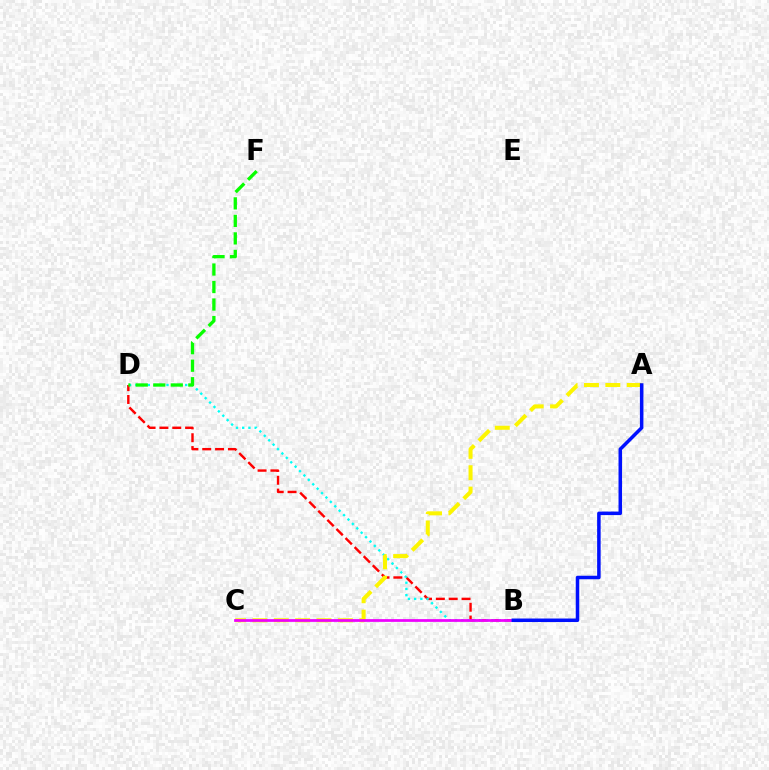{('B', 'D'): [{'color': '#ff0000', 'line_style': 'dashed', 'thickness': 1.74}, {'color': '#00fff6', 'line_style': 'dotted', 'thickness': 1.69}], ('A', 'C'): [{'color': '#fcf500', 'line_style': 'dashed', 'thickness': 2.9}], ('B', 'C'): [{'color': '#ee00ff', 'line_style': 'solid', 'thickness': 1.97}], ('A', 'B'): [{'color': '#0010ff', 'line_style': 'solid', 'thickness': 2.53}], ('D', 'F'): [{'color': '#08ff00', 'line_style': 'dashed', 'thickness': 2.38}]}